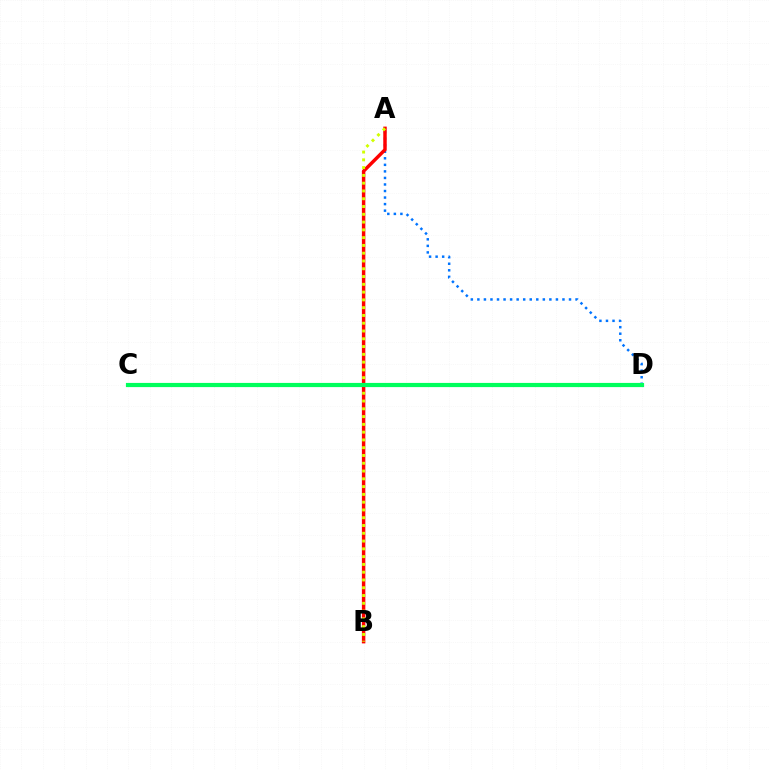{('A', 'D'): [{'color': '#0074ff', 'line_style': 'dotted', 'thickness': 1.78}], ('C', 'D'): [{'color': '#b900ff', 'line_style': 'solid', 'thickness': 2.18}, {'color': '#00ff5c', 'line_style': 'solid', 'thickness': 3.0}], ('A', 'B'): [{'color': '#ff0000', 'line_style': 'solid', 'thickness': 2.49}, {'color': '#d1ff00', 'line_style': 'dotted', 'thickness': 2.11}]}